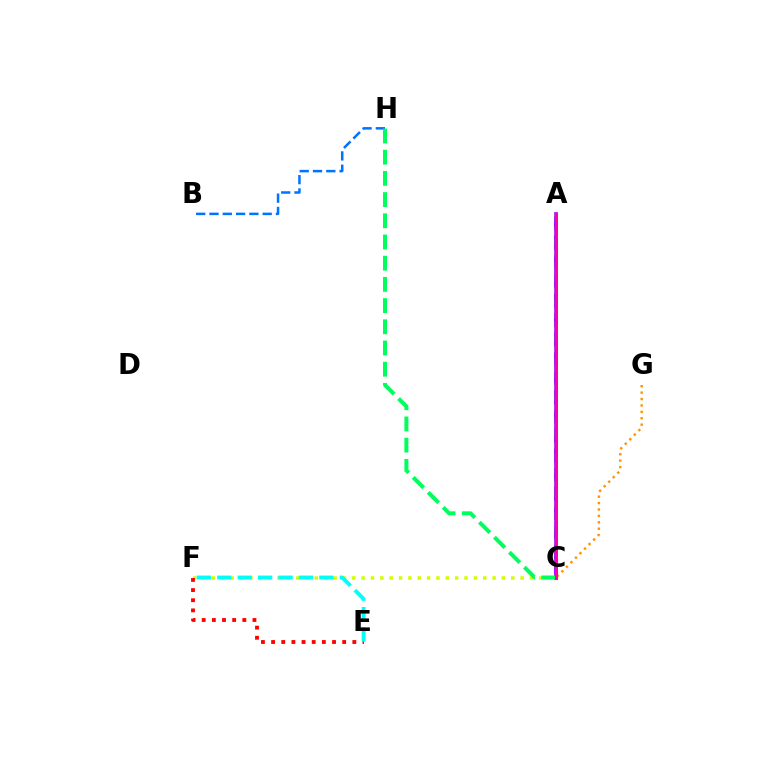{('C', 'F'): [{'color': '#d1ff00', 'line_style': 'dotted', 'thickness': 2.54}], ('B', 'H'): [{'color': '#0074ff', 'line_style': 'dashed', 'thickness': 1.81}], ('A', 'C'): [{'color': '#2500ff', 'line_style': 'dashed', 'thickness': 2.62}, {'color': '#b900ff', 'line_style': 'solid', 'thickness': 2.66}, {'color': '#3dff00', 'line_style': 'dashed', 'thickness': 1.63}, {'color': '#ff00ac', 'line_style': 'solid', 'thickness': 2.15}], ('C', 'H'): [{'color': '#00ff5c', 'line_style': 'dashed', 'thickness': 2.88}], ('E', 'F'): [{'color': '#ff0000', 'line_style': 'dotted', 'thickness': 2.76}, {'color': '#00fff6', 'line_style': 'dashed', 'thickness': 2.78}], ('C', 'G'): [{'color': '#ff9400', 'line_style': 'dotted', 'thickness': 1.74}]}